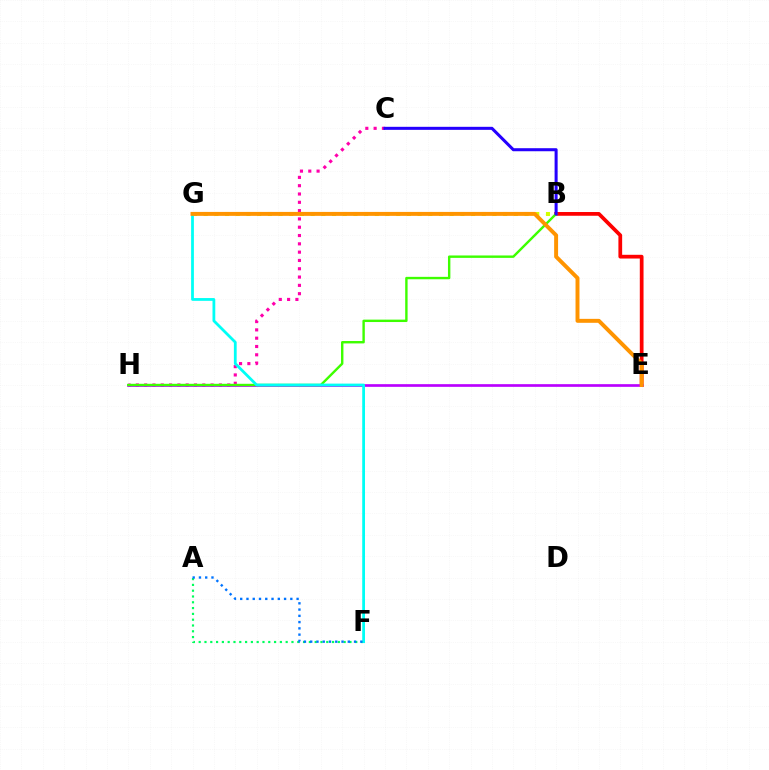{('B', 'E'): [{'color': '#ff0000', 'line_style': 'solid', 'thickness': 2.69}], ('C', 'H'): [{'color': '#ff00ac', 'line_style': 'dotted', 'thickness': 2.26}], ('A', 'F'): [{'color': '#00ff5c', 'line_style': 'dotted', 'thickness': 1.58}, {'color': '#0074ff', 'line_style': 'dotted', 'thickness': 1.7}], ('B', 'G'): [{'color': '#d1ff00', 'line_style': 'dotted', 'thickness': 2.91}], ('E', 'H'): [{'color': '#b900ff', 'line_style': 'solid', 'thickness': 1.93}], ('B', 'H'): [{'color': '#3dff00', 'line_style': 'solid', 'thickness': 1.73}], ('F', 'G'): [{'color': '#00fff6', 'line_style': 'solid', 'thickness': 2.0}], ('B', 'C'): [{'color': '#2500ff', 'line_style': 'solid', 'thickness': 2.19}], ('E', 'G'): [{'color': '#ff9400', 'line_style': 'solid', 'thickness': 2.84}]}